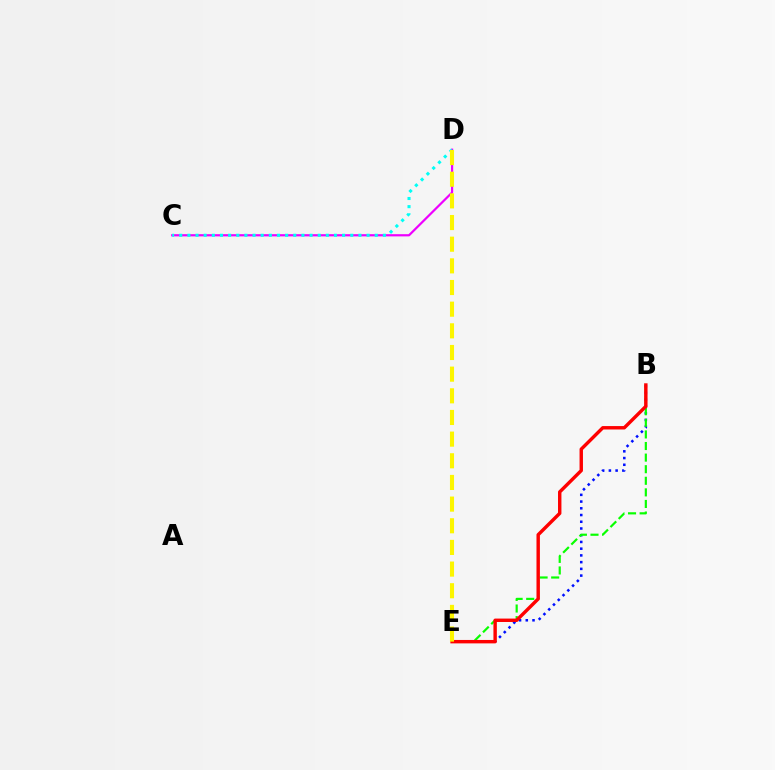{('B', 'E'): [{'color': '#0010ff', 'line_style': 'dotted', 'thickness': 1.83}, {'color': '#08ff00', 'line_style': 'dashed', 'thickness': 1.57}, {'color': '#ff0000', 'line_style': 'solid', 'thickness': 2.46}], ('C', 'D'): [{'color': '#ee00ff', 'line_style': 'solid', 'thickness': 1.59}, {'color': '#00fff6', 'line_style': 'dotted', 'thickness': 2.21}], ('D', 'E'): [{'color': '#fcf500', 'line_style': 'dashed', 'thickness': 2.94}]}